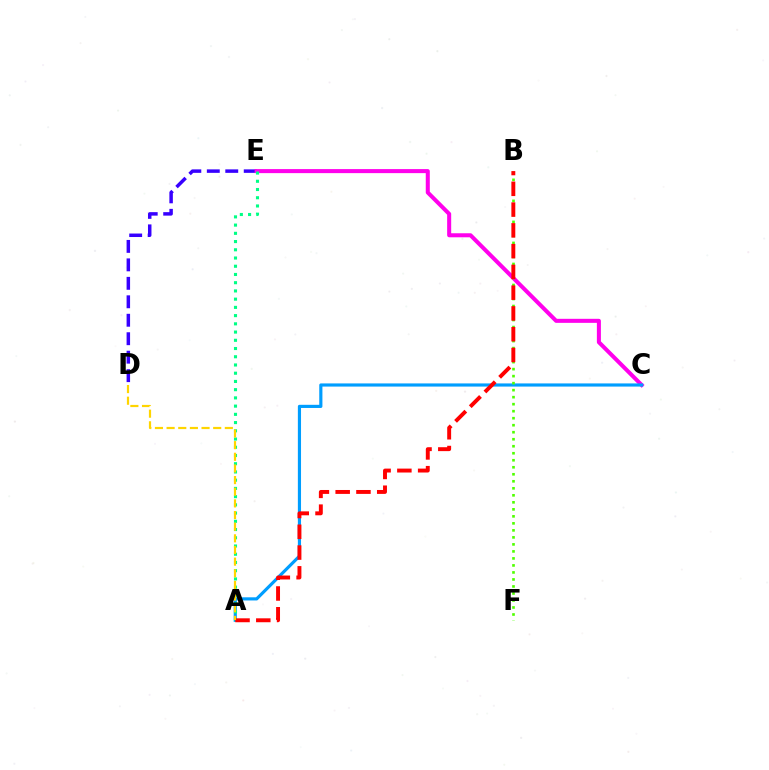{('D', 'E'): [{'color': '#3700ff', 'line_style': 'dashed', 'thickness': 2.51}], ('C', 'E'): [{'color': '#ff00ed', 'line_style': 'solid', 'thickness': 2.9}], ('A', 'C'): [{'color': '#009eff', 'line_style': 'solid', 'thickness': 2.28}], ('A', 'E'): [{'color': '#00ff86', 'line_style': 'dotted', 'thickness': 2.24}], ('B', 'F'): [{'color': '#4fff00', 'line_style': 'dotted', 'thickness': 1.9}], ('A', 'B'): [{'color': '#ff0000', 'line_style': 'dashed', 'thickness': 2.82}], ('A', 'D'): [{'color': '#ffd500', 'line_style': 'dashed', 'thickness': 1.58}]}